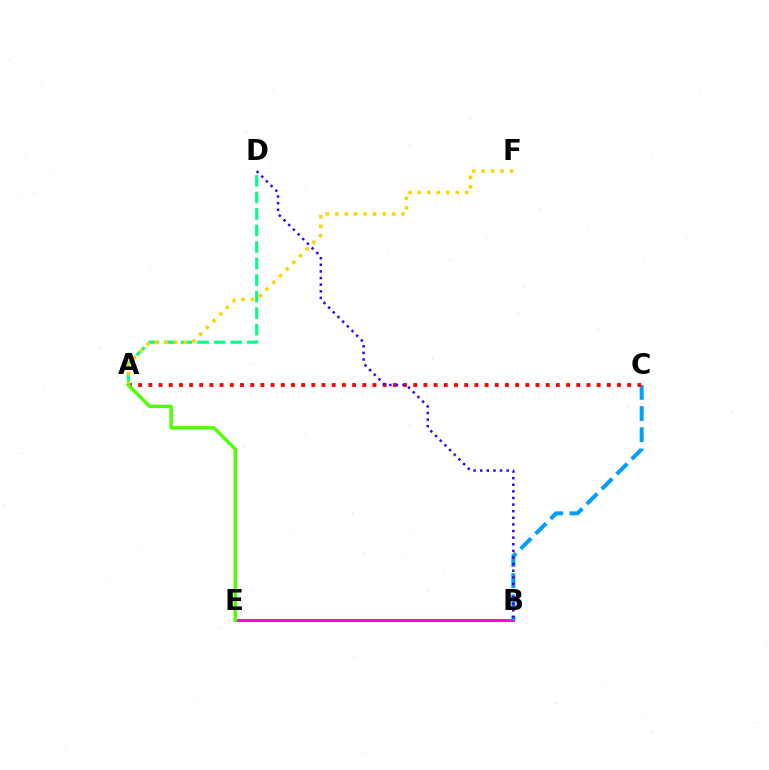{('B', 'E'): [{'color': '#ff00ed', 'line_style': 'solid', 'thickness': 2.12}], ('B', 'C'): [{'color': '#009eff', 'line_style': 'dashed', 'thickness': 2.87}], ('A', 'C'): [{'color': '#ff0000', 'line_style': 'dotted', 'thickness': 2.77}], ('A', 'D'): [{'color': '#00ff86', 'line_style': 'dashed', 'thickness': 2.25}], ('A', 'F'): [{'color': '#ffd500', 'line_style': 'dotted', 'thickness': 2.57}], ('A', 'E'): [{'color': '#4fff00', 'line_style': 'solid', 'thickness': 2.45}], ('B', 'D'): [{'color': '#3700ff', 'line_style': 'dotted', 'thickness': 1.8}]}